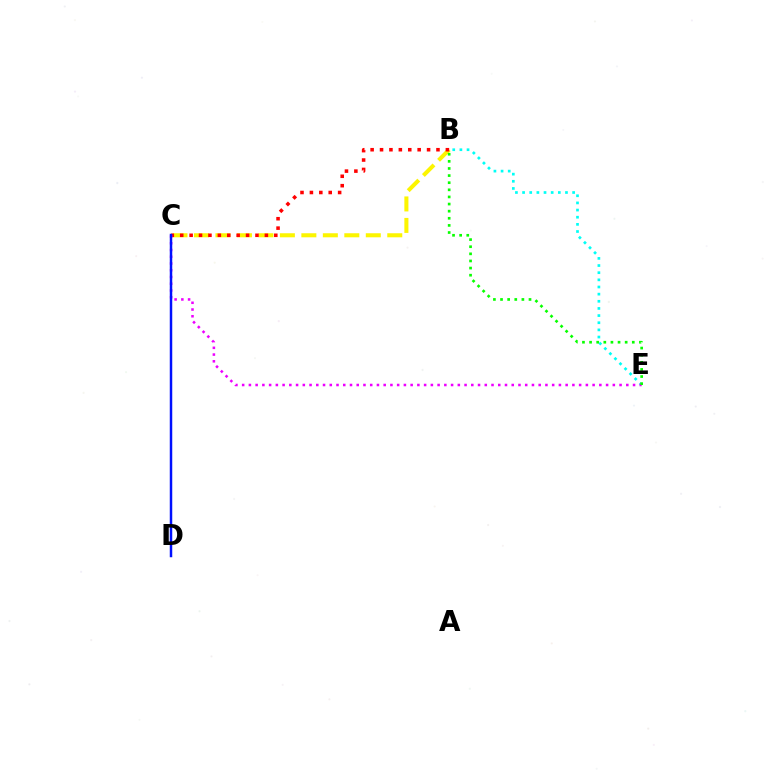{('B', 'E'): [{'color': '#00fff6', 'line_style': 'dotted', 'thickness': 1.94}, {'color': '#08ff00', 'line_style': 'dotted', 'thickness': 1.93}], ('B', 'C'): [{'color': '#fcf500', 'line_style': 'dashed', 'thickness': 2.92}, {'color': '#ff0000', 'line_style': 'dotted', 'thickness': 2.56}], ('C', 'E'): [{'color': '#ee00ff', 'line_style': 'dotted', 'thickness': 1.83}], ('C', 'D'): [{'color': '#0010ff', 'line_style': 'solid', 'thickness': 1.78}]}